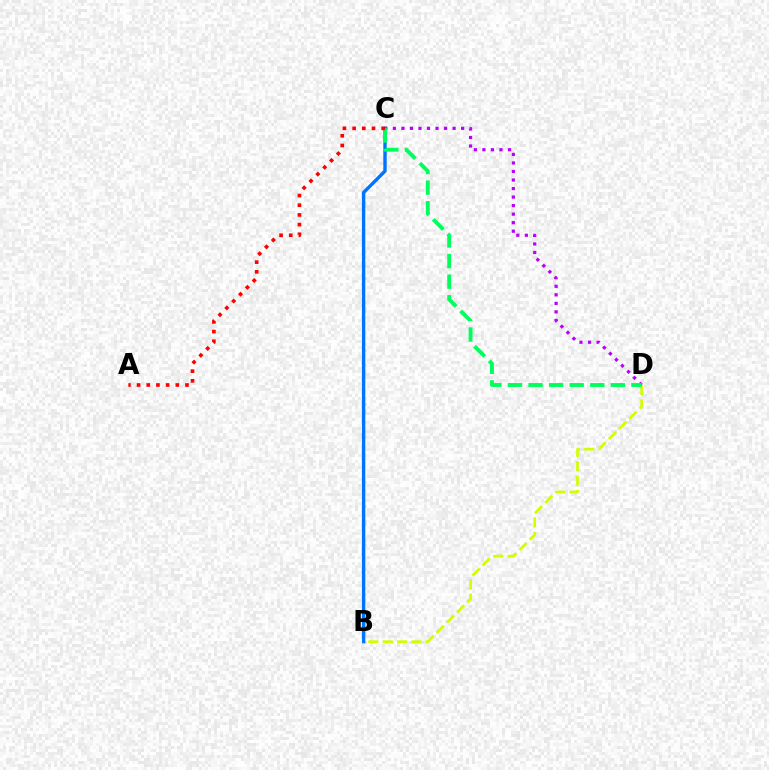{('B', 'D'): [{'color': '#d1ff00', 'line_style': 'dashed', 'thickness': 1.96}], ('C', 'D'): [{'color': '#b900ff', 'line_style': 'dotted', 'thickness': 2.32}, {'color': '#00ff5c', 'line_style': 'dashed', 'thickness': 2.8}], ('B', 'C'): [{'color': '#0074ff', 'line_style': 'solid', 'thickness': 2.45}], ('A', 'C'): [{'color': '#ff0000', 'line_style': 'dotted', 'thickness': 2.63}]}